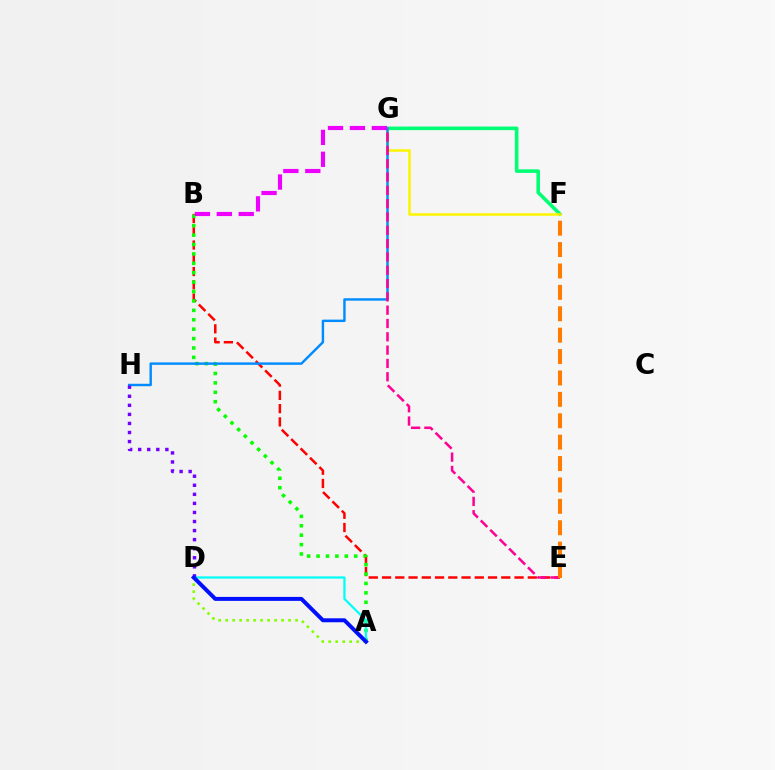{('A', 'D'): [{'color': '#84ff00', 'line_style': 'dotted', 'thickness': 1.9}, {'color': '#00fff6', 'line_style': 'solid', 'thickness': 1.62}, {'color': '#0010ff', 'line_style': 'solid', 'thickness': 2.85}], ('B', 'E'): [{'color': '#ff0000', 'line_style': 'dashed', 'thickness': 1.8}], ('A', 'B'): [{'color': '#08ff00', 'line_style': 'dotted', 'thickness': 2.56}], ('F', 'G'): [{'color': '#00ff74', 'line_style': 'solid', 'thickness': 2.58}, {'color': '#fcf500', 'line_style': 'solid', 'thickness': 1.81}], ('G', 'H'): [{'color': '#008cff', 'line_style': 'solid', 'thickness': 1.75}], ('E', 'G'): [{'color': '#ff0094', 'line_style': 'dashed', 'thickness': 1.81}], ('D', 'H'): [{'color': '#7200ff', 'line_style': 'dotted', 'thickness': 2.46}], ('E', 'F'): [{'color': '#ff7c00', 'line_style': 'dashed', 'thickness': 2.91}], ('B', 'G'): [{'color': '#ee00ff', 'line_style': 'dashed', 'thickness': 2.98}]}